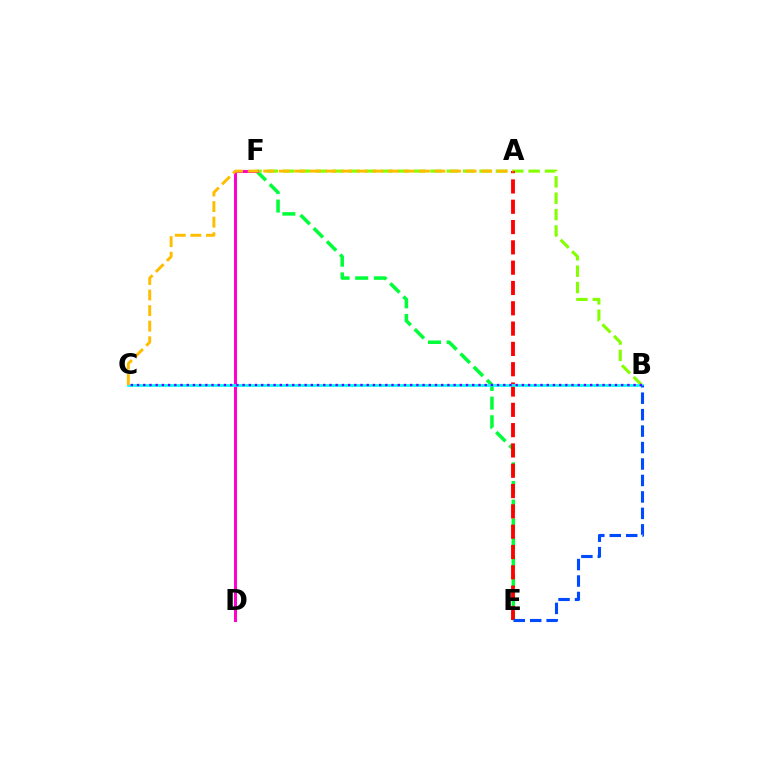{('E', 'F'): [{'color': '#00ff39', 'line_style': 'dashed', 'thickness': 2.53}], ('B', 'F'): [{'color': '#84ff00', 'line_style': 'dashed', 'thickness': 2.22}], ('D', 'F'): [{'color': '#ff00cf', 'line_style': 'solid', 'thickness': 2.18}], ('A', 'E'): [{'color': '#ff0000', 'line_style': 'dashed', 'thickness': 2.76}], ('B', 'C'): [{'color': '#00fff6', 'line_style': 'solid', 'thickness': 1.97}, {'color': '#7200ff', 'line_style': 'dotted', 'thickness': 1.69}], ('A', 'C'): [{'color': '#ffbd00', 'line_style': 'dashed', 'thickness': 2.11}], ('B', 'E'): [{'color': '#004bff', 'line_style': 'dashed', 'thickness': 2.24}]}